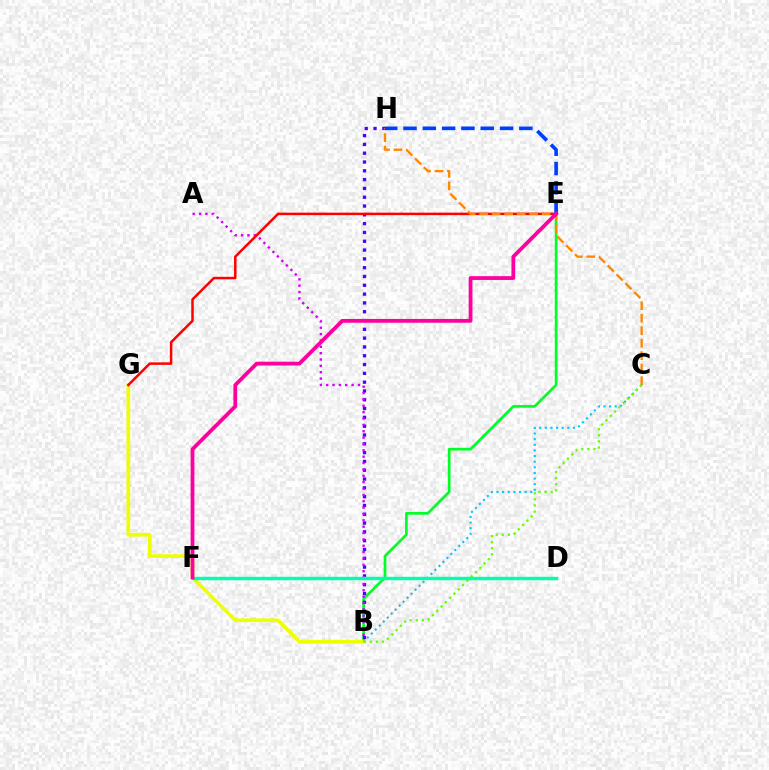{('B', 'E'): [{'color': '#00ff27', 'line_style': 'solid', 'thickness': 1.95}], ('B', 'H'): [{'color': '#4f00ff', 'line_style': 'dotted', 'thickness': 2.39}], ('A', 'B'): [{'color': '#d600ff', 'line_style': 'dotted', 'thickness': 1.73}], ('B', 'G'): [{'color': '#eeff00', 'line_style': 'solid', 'thickness': 2.66}], ('E', 'G'): [{'color': '#ff0000', 'line_style': 'solid', 'thickness': 1.8}], ('B', 'C'): [{'color': '#00c7ff', 'line_style': 'dotted', 'thickness': 1.53}, {'color': '#66ff00', 'line_style': 'dotted', 'thickness': 1.65}], ('C', 'H'): [{'color': '#ff8800', 'line_style': 'dashed', 'thickness': 1.7}], ('E', 'H'): [{'color': '#003fff', 'line_style': 'dashed', 'thickness': 2.62}], ('D', 'F'): [{'color': '#00ffaf', 'line_style': 'solid', 'thickness': 2.45}], ('E', 'F'): [{'color': '#ff00a0', 'line_style': 'solid', 'thickness': 2.73}]}